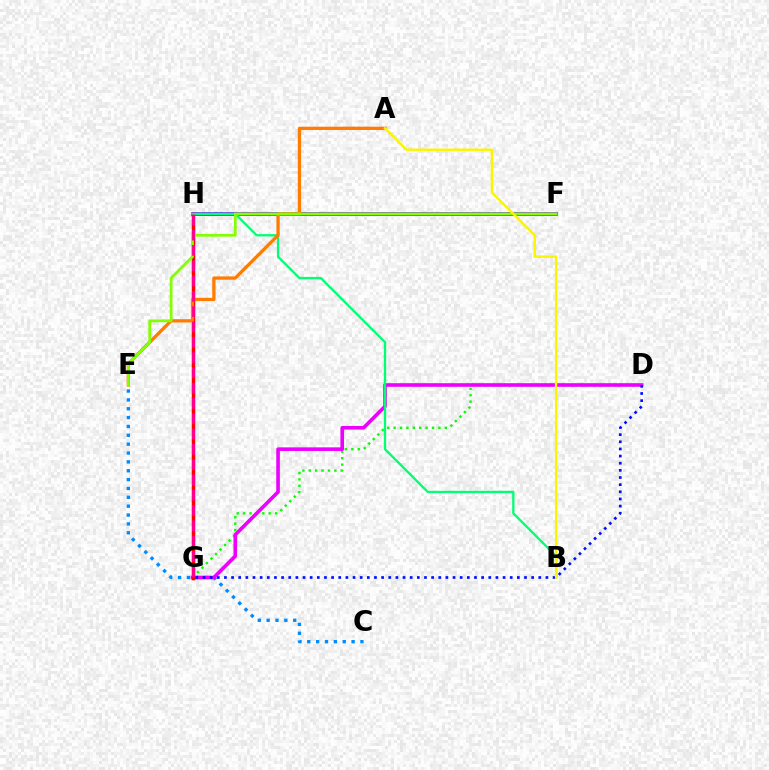{('F', 'H'): [{'color': '#7200ff', 'line_style': 'solid', 'thickness': 2.57}], ('D', 'G'): [{'color': '#08ff00', 'line_style': 'dotted', 'thickness': 1.74}, {'color': '#ee00ff', 'line_style': 'solid', 'thickness': 2.61}, {'color': '#0010ff', 'line_style': 'dotted', 'thickness': 1.94}], ('C', 'E'): [{'color': '#008cff', 'line_style': 'dotted', 'thickness': 2.41}], ('G', 'H'): [{'color': '#00fff6', 'line_style': 'solid', 'thickness': 2.21}, {'color': '#ff0000', 'line_style': 'solid', 'thickness': 2.51}, {'color': '#ff0094', 'line_style': 'dashed', 'thickness': 2.08}], ('B', 'H'): [{'color': '#00ff74', 'line_style': 'solid', 'thickness': 1.66}], ('A', 'E'): [{'color': '#ff7c00', 'line_style': 'solid', 'thickness': 2.37}], ('E', 'F'): [{'color': '#84ff00', 'line_style': 'solid', 'thickness': 1.99}], ('A', 'B'): [{'color': '#fcf500', 'line_style': 'solid', 'thickness': 1.74}]}